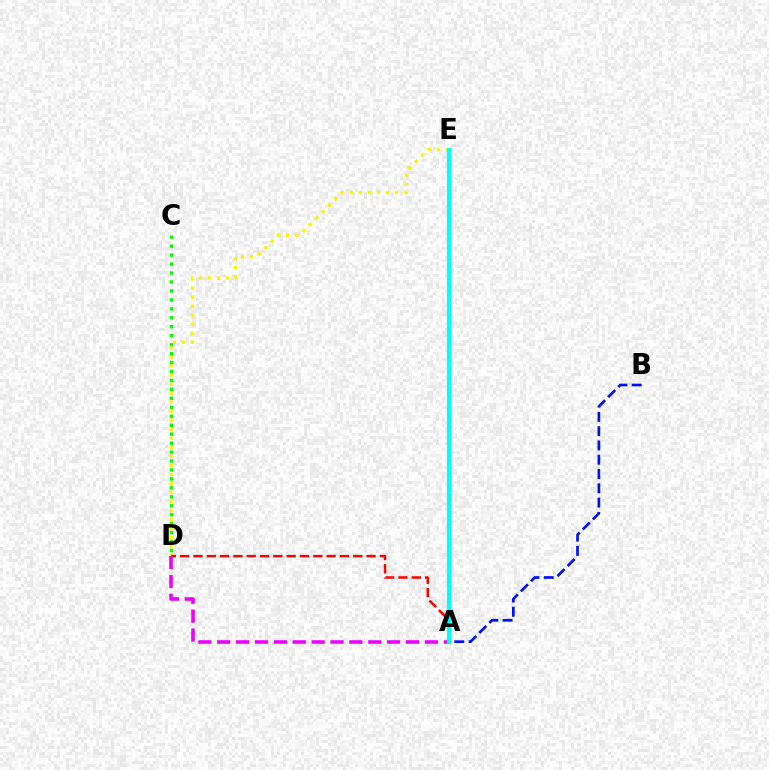{('A', 'B'): [{'color': '#0010ff', 'line_style': 'dashed', 'thickness': 1.94}], ('A', 'D'): [{'color': '#ee00ff', 'line_style': 'dashed', 'thickness': 2.56}, {'color': '#ff0000', 'line_style': 'dashed', 'thickness': 1.81}], ('D', 'E'): [{'color': '#fcf500', 'line_style': 'dotted', 'thickness': 2.45}], ('A', 'E'): [{'color': '#00fff6', 'line_style': 'solid', 'thickness': 2.96}], ('C', 'D'): [{'color': '#08ff00', 'line_style': 'dotted', 'thickness': 2.43}]}